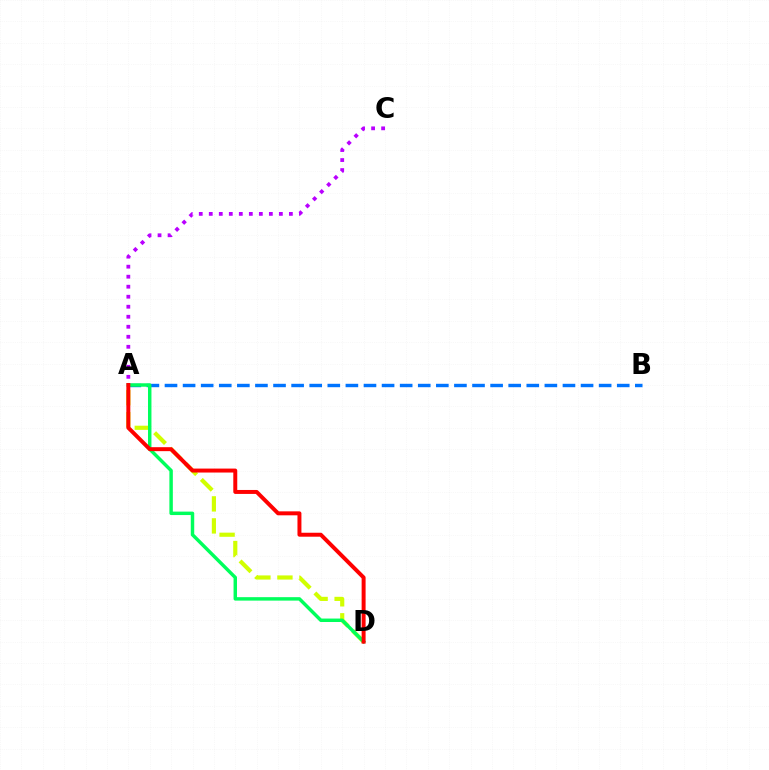{('A', 'D'): [{'color': '#d1ff00', 'line_style': 'dashed', 'thickness': 2.99}, {'color': '#00ff5c', 'line_style': 'solid', 'thickness': 2.48}, {'color': '#ff0000', 'line_style': 'solid', 'thickness': 2.85}], ('A', 'B'): [{'color': '#0074ff', 'line_style': 'dashed', 'thickness': 2.46}], ('A', 'C'): [{'color': '#b900ff', 'line_style': 'dotted', 'thickness': 2.72}]}